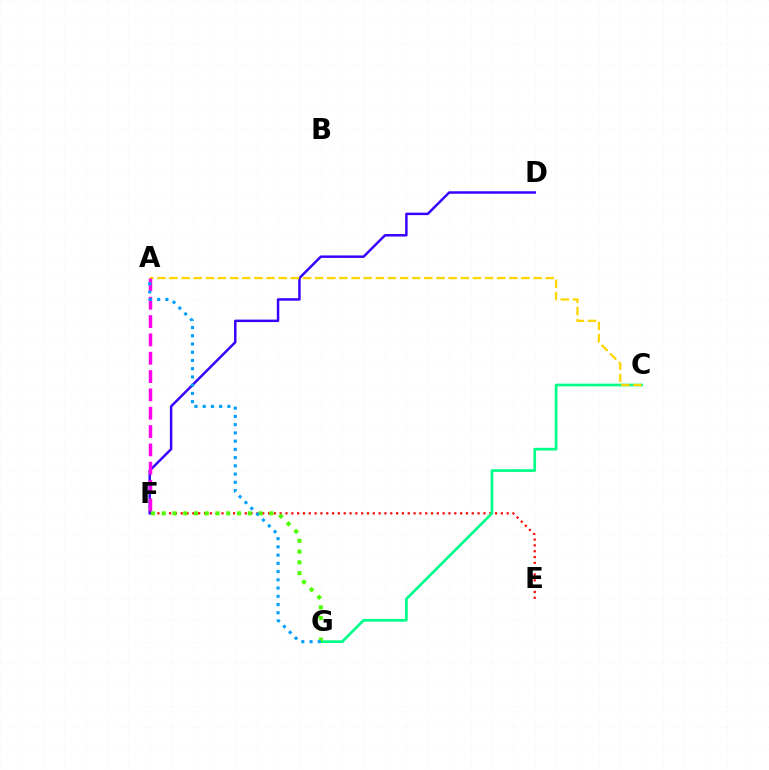{('E', 'F'): [{'color': '#ff0000', 'line_style': 'dotted', 'thickness': 1.58}], ('D', 'F'): [{'color': '#3700ff', 'line_style': 'solid', 'thickness': 1.78}], ('C', 'G'): [{'color': '#00ff86', 'line_style': 'solid', 'thickness': 1.94}], ('F', 'G'): [{'color': '#4fff00', 'line_style': 'dotted', 'thickness': 2.93}], ('A', 'C'): [{'color': '#ffd500', 'line_style': 'dashed', 'thickness': 1.65}], ('A', 'F'): [{'color': '#ff00ed', 'line_style': 'dashed', 'thickness': 2.49}], ('A', 'G'): [{'color': '#009eff', 'line_style': 'dotted', 'thickness': 2.24}]}